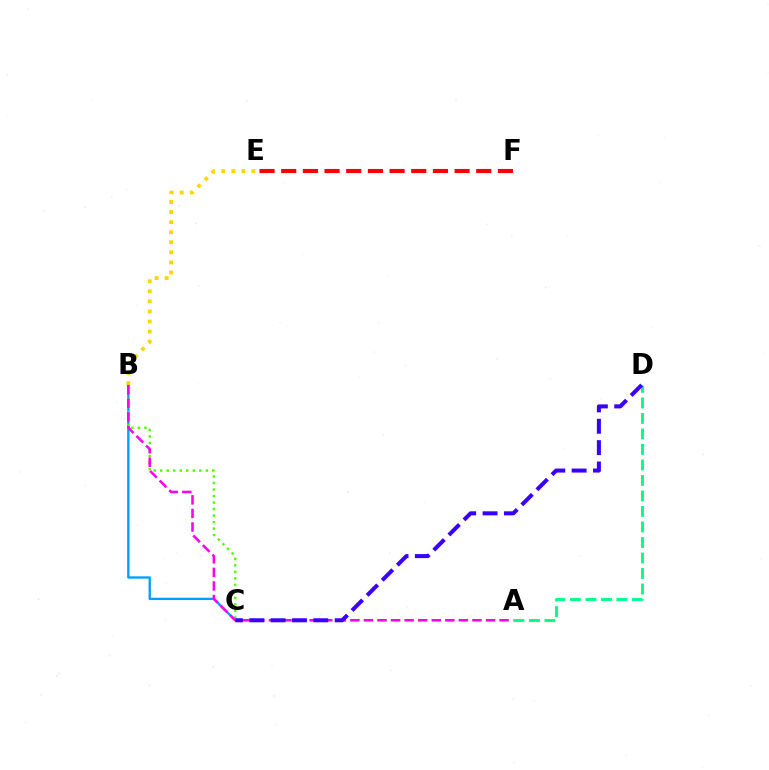{('E', 'F'): [{'color': '#ff0000', 'line_style': 'dashed', 'thickness': 2.94}], ('B', 'C'): [{'color': '#009eff', 'line_style': 'solid', 'thickness': 1.68}, {'color': '#4fff00', 'line_style': 'dotted', 'thickness': 1.77}], ('A', 'B'): [{'color': '#ff00ed', 'line_style': 'dashed', 'thickness': 1.84}], ('A', 'D'): [{'color': '#00ff86', 'line_style': 'dashed', 'thickness': 2.11}], ('C', 'D'): [{'color': '#3700ff', 'line_style': 'dashed', 'thickness': 2.9}], ('B', 'E'): [{'color': '#ffd500', 'line_style': 'dotted', 'thickness': 2.73}]}